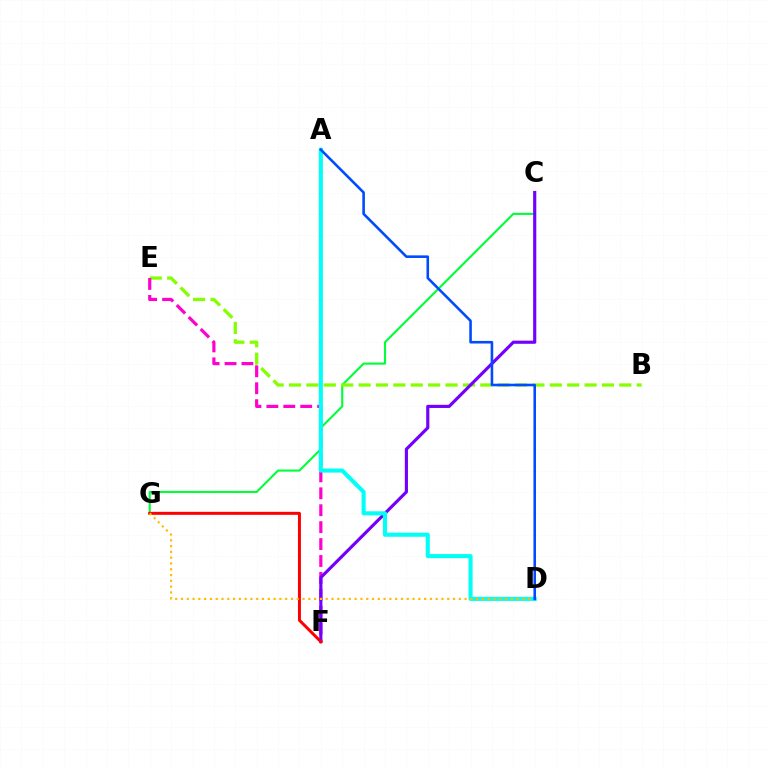{('C', 'G'): [{'color': '#00ff39', 'line_style': 'solid', 'thickness': 1.51}], ('B', 'E'): [{'color': '#84ff00', 'line_style': 'dashed', 'thickness': 2.36}], ('E', 'F'): [{'color': '#ff00cf', 'line_style': 'dashed', 'thickness': 2.3}], ('C', 'F'): [{'color': '#7200ff', 'line_style': 'solid', 'thickness': 2.27}], ('A', 'D'): [{'color': '#00fff6', 'line_style': 'solid', 'thickness': 2.93}, {'color': '#004bff', 'line_style': 'solid', 'thickness': 1.86}], ('F', 'G'): [{'color': '#ff0000', 'line_style': 'solid', 'thickness': 2.15}], ('D', 'G'): [{'color': '#ffbd00', 'line_style': 'dotted', 'thickness': 1.57}]}